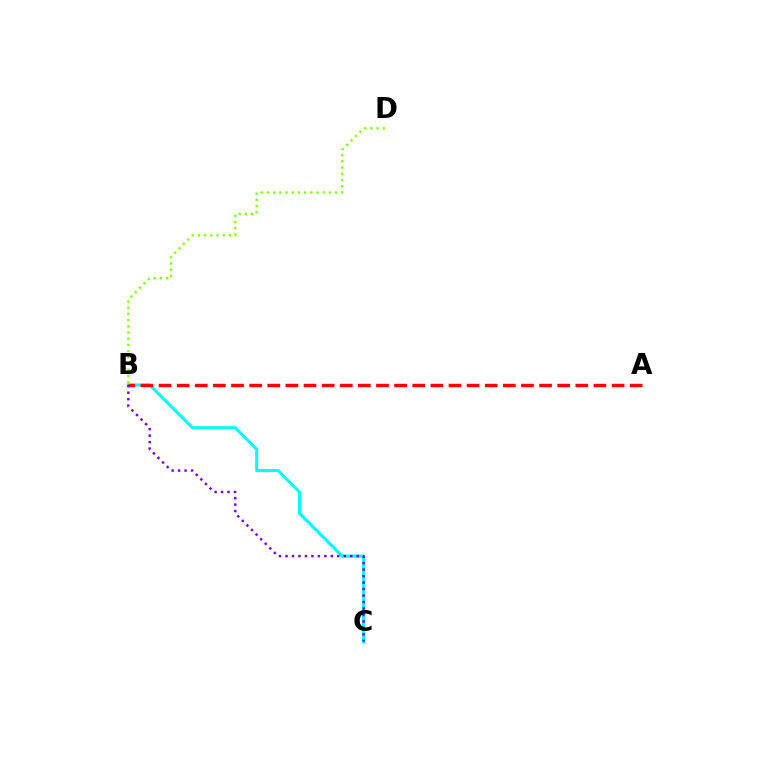{('B', 'D'): [{'color': '#84ff00', 'line_style': 'dotted', 'thickness': 1.69}], ('B', 'C'): [{'color': '#00fff6', 'line_style': 'solid', 'thickness': 2.21}, {'color': '#7200ff', 'line_style': 'dotted', 'thickness': 1.76}], ('A', 'B'): [{'color': '#ff0000', 'line_style': 'dashed', 'thickness': 2.46}]}